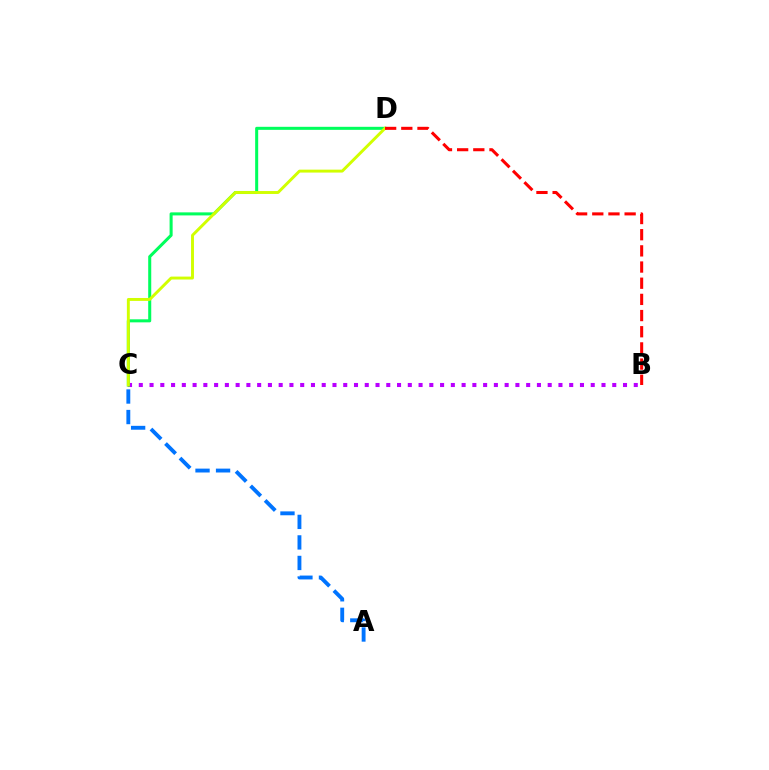{('B', 'C'): [{'color': '#b900ff', 'line_style': 'dotted', 'thickness': 2.92}], ('C', 'D'): [{'color': '#00ff5c', 'line_style': 'solid', 'thickness': 2.19}, {'color': '#d1ff00', 'line_style': 'solid', 'thickness': 2.11}], ('A', 'C'): [{'color': '#0074ff', 'line_style': 'dashed', 'thickness': 2.79}], ('B', 'D'): [{'color': '#ff0000', 'line_style': 'dashed', 'thickness': 2.2}]}